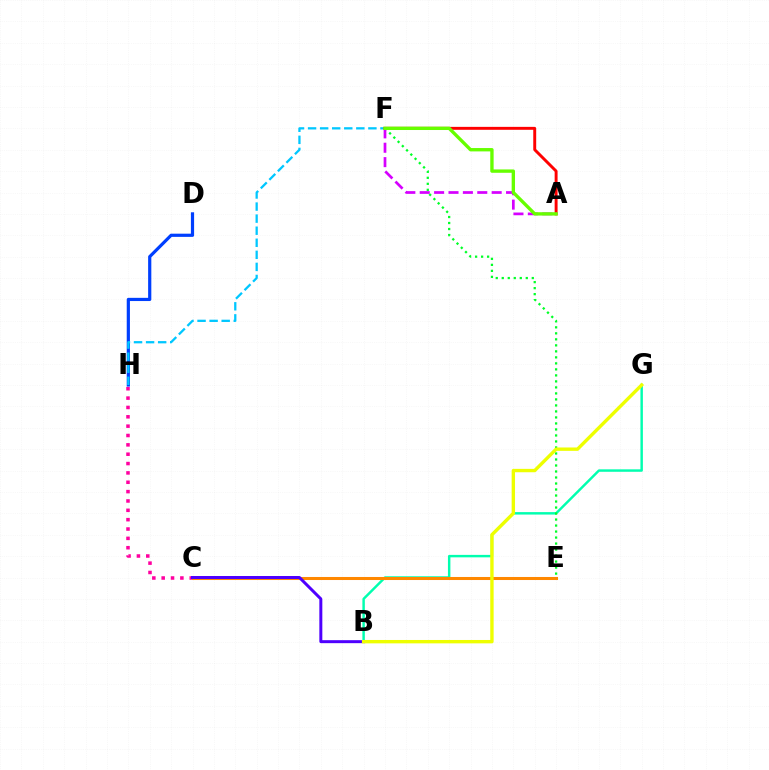{('D', 'H'): [{'color': '#003fff', 'line_style': 'solid', 'thickness': 2.3}], ('B', 'G'): [{'color': '#00ffaf', 'line_style': 'solid', 'thickness': 1.76}, {'color': '#eeff00', 'line_style': 'solid', 'thickness': 2.43}], ('C', 'H'): [{'color': '#ff00a0', 'line_style': 'dotted', 'thickness': 2.54}], ('F', 'H'): [{'color': '#00c7ff', 'line_style': 'dashed', 'thickness': 1.64}], ('A', 'F'): [{'color': '#ff0000', 'line_style': 'solid', 'thickness': 2.11}, {'color': '#d600ff', 'line_style': 'dashed', 'thickness': 1.95}, {'color': '#66ff00', 'line_style': 'solid', 'thickness': 2.42}], ('C', 'E'): [{'color': '#ff8800', 'line_style': 'solid', 'thickness': 2.19}], ('E', 'F'): [{'color': '#00ff27', 'line_style': 'dotted', 'thickness': 1.63}], ('B', 'C'): [{'color': '#4f00ff', 'line_style': 'solid', 'thickness': 2.15}]}